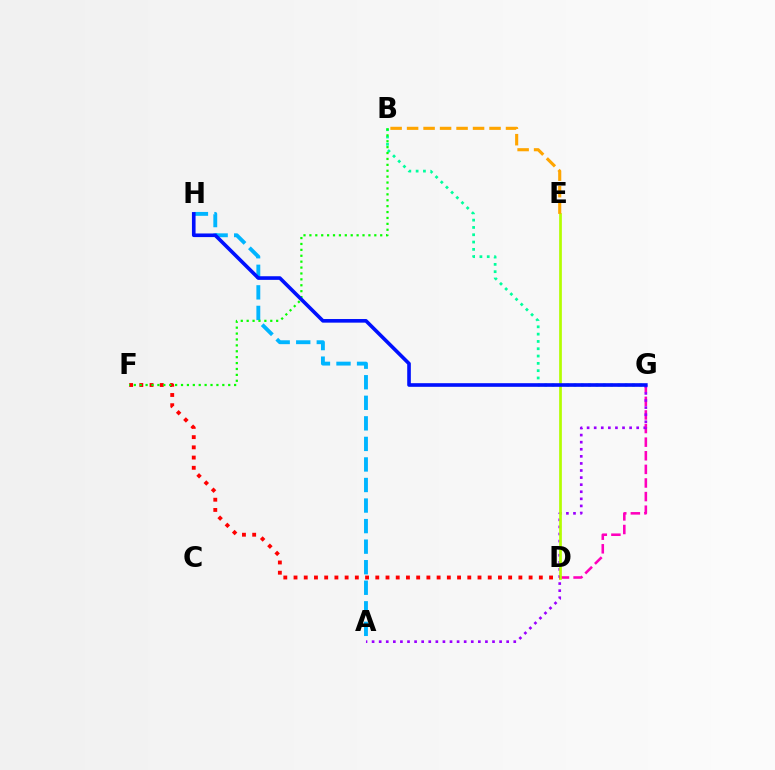{('D', 'G'): [{'color': '#ff00bd', 'line_style': 'dashed', 'thickness': 1.85}], ('A', 'G'): [{'color': '#9b00ff', 'line_style': 'dotted', 'thickness': 1.92}], ('B', 'G'): [{'color': '#00ff9d', 'line_style': 'dotted', 'thickness': 1.99}], ('D', 'E'): [{'color': '#b3ff00', 'line_style': 'solid', 'thickness': 1.95}], ('D', 'F'): [{'color': '#ff0000', 'line_style': 'dotted', 'thickness': 2.78}], ('A', 'H'): [{'color': '#00b5ff', 'line_style': 'dashed', 'thickness': 2.79}], ('B', 'F'): [{'color': '#08ff00', 'line_style': 'dotted', 'thickness': 1.6}], ('G', 'H'): [{'color': '#0010ff', 'line_style': 'solid', 'thickness': 2.61}], ('B', 'E'): [{'color': '#ffa500', 'line_style': 'dashed', 'thickness': 2.24}]}